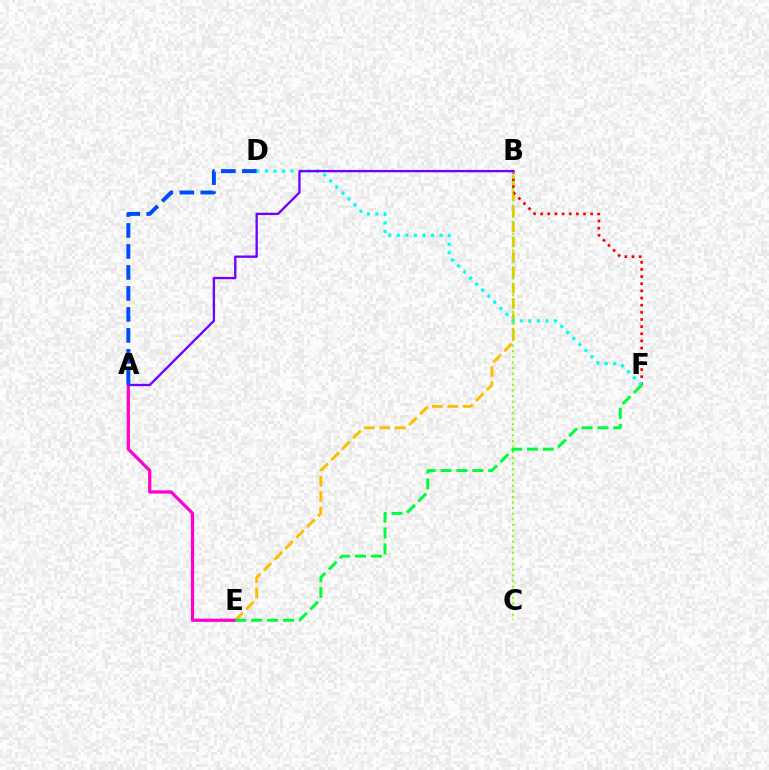{('B', 'E'): [{'color': '#ffbd00', 'line_style': 'dashed', 'thickness': 2.09}], ('B', 'F'): [{'color': '#ff0000', 'line_style': 'dotted', 'thickness': 1.94}], ('A', 'E'): [{'color': '#ff00cf', 'line_style': 'solid', 'thickness': 2.32}], ('D', 'F'): [{'color': '#00fff6', 'line_style': 'dotted', 'thickness': 2.32}], ('B', 'C'): [{'color': '#84ff00', 'line_style': 'dotted', 'thickness': 1.52}], ('A', 'B'): [{'color': '#7200ff', 'line_style': 'solid', 'thickness': 1.68}], ('E', 'F'): [{'color': '#00ff39', 'line_style': 'dashed', 'thickness': 2.16}], ('A', 'D'): [{'color': '#004bff', 'line_style': 'dashed', 'thickness': 2.85}]}